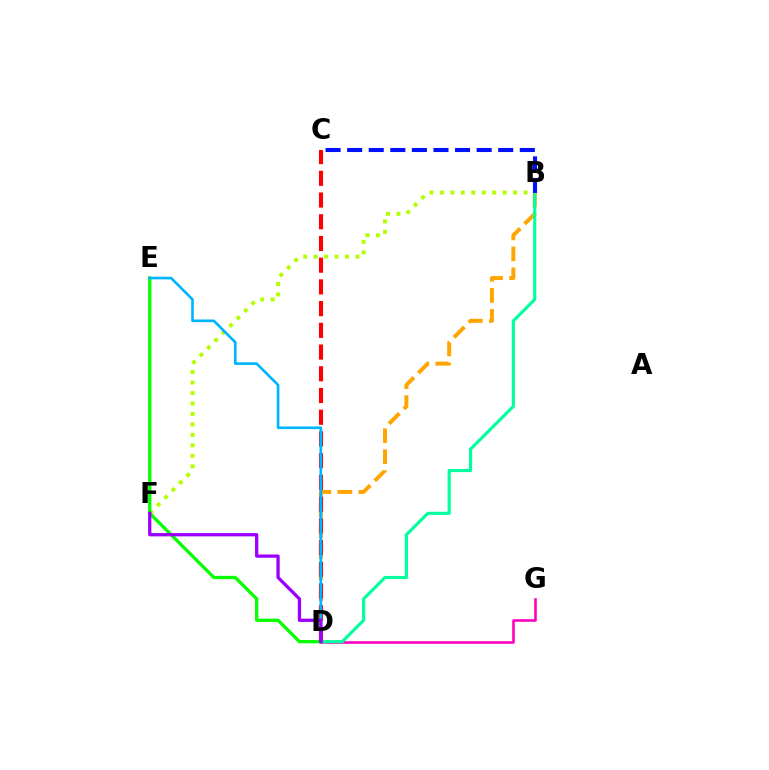{('D', 'G'): [{'color': '#ff00bd', 'line_style': 'solid', 'thickness': 1.87}], ('B', 'D'): [{'color': '#ffa500', 'line_style': 'dashed', 'thickness': 2.85}, {'color': '#00ff9d', 'line_style': 'solid', 'thickness': 2.25}], ('B', 'F'): [{'color': '#b3ff00', 'line_style': 'dotted', 'thickness': 2.84}], ('D', 'E'): [{'color': '#08ff00', 'line_style': 'solid', 'thickness': 2.38}, {'color': '#00b5ff', 'line_style': 'solid', 'thickness': 1.92}], ('C', 'D'): [{'color': '#ff0000', 'line_style': 'dashed', 'thickness': 2.95}], ('B', 'C'): [{'color': '#0010ff', 'line_style': 'dashed', 'thickness': 2.93}], ('D', 'F'): [{'color': '#9b00ff', 'line_style': 'solid', 'thickness': 2.36}]}